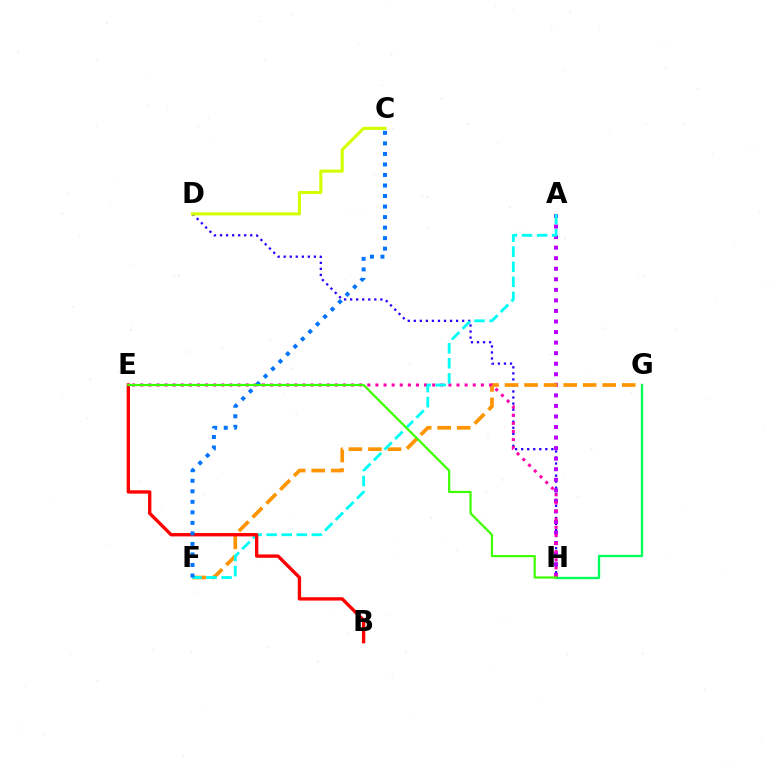{('D', 'H'): [{'color': '#2500ff', 'line_style': 'dotted', 'thickness': 1.64}], ('A', 'H'): [{'color': '#b900ff', 'line_style': 'dotted', 'thickness': 2.87}], ('G', 'H'): [{'color': '#00ff5c', 'line_style': 'solid', 'thickness': 1.69}], ('F', 'G'): [{'color': '#ff9400', 'line_style': 'dashed', 'thickness': 2.65}], ('E', 'H'): [{'color': '#ff00ac', 'line_style': 'dotted', 'thickness': 2.2}, {'color': '#3dff00', 'line_style': 'solid', 'thickness': 1.57}], ('C', 'D'): [{'color': '#d1ff00', 'line_style': 'solid', 'thickness': 2.22}], ('A', 'F'): [{'color': '#00fff6', 'line_style': 'dashed', 'thickness': 2.05}], ('B', 'E'): [{'color': '#ff0000', 'line_style': 'solid', 'thickness': 2.41}], ('C', 'F'): [{'color': '#0074ff', 'line_style': 'dotted', 'thickness': 2.86}]}